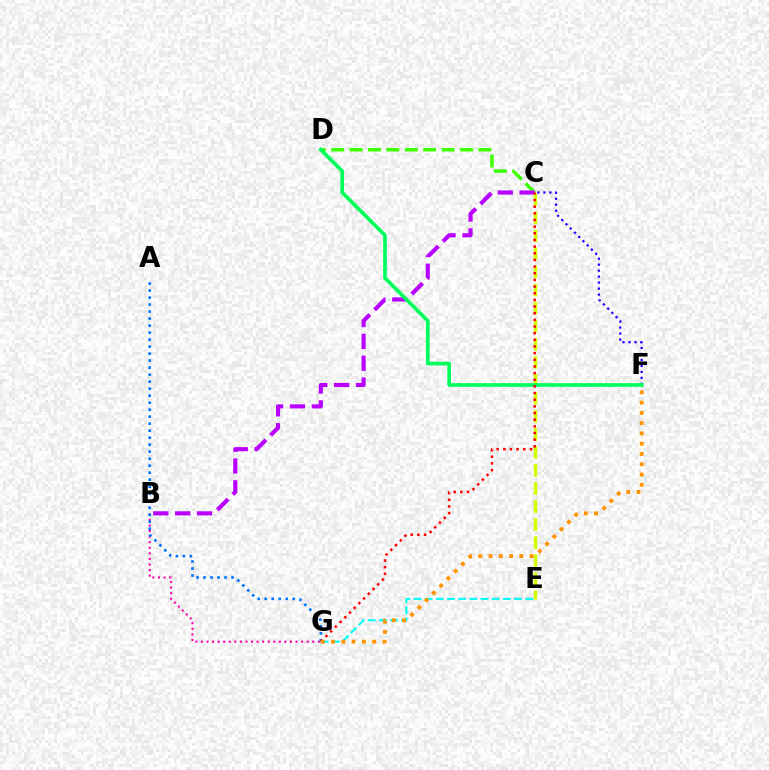{('E', 'G'): [{'color': '#00fff6', 'line_style': 'dashed', 'thickness': 1.52}], ('C', 'D'): [{'color': '#3dff00', 'line_style': 'dashed', 'thickness': 2.5}], ('C', 'F'): [{'color': '#2500ff', 'line_style': 'dotted', 'thickness': 1.62}], ('B', 'C'): [{'color': '#b900ff', 'line_style': 'dashed', 'thickness': 2.97}], ('C', 'E'): [{'color': '#d1ff00', 'line_style': 'dashed', 'thickness': 2.45}], ('B', 'G'): [{'color': '#ff00ac', 'line_style': 'dotted', 'thickness': 1.51}], ('D', 'F'): [{'color': '#00ff5c', 'line_style': 'solid', 'thickness': 2.66}], ('A', 'G'): [{'color': '#0074ff', 'line_style': 'dotted', 'thickness': 1.9}], ('C', 'G'): [{'color': '#ff0000', 'line_style': 'dotted', 'thickness': 1.81}], ('F', 'G'): [{'color': '#ff9400', 'line_style': 'dotted', 'thickness': 2.79}]}